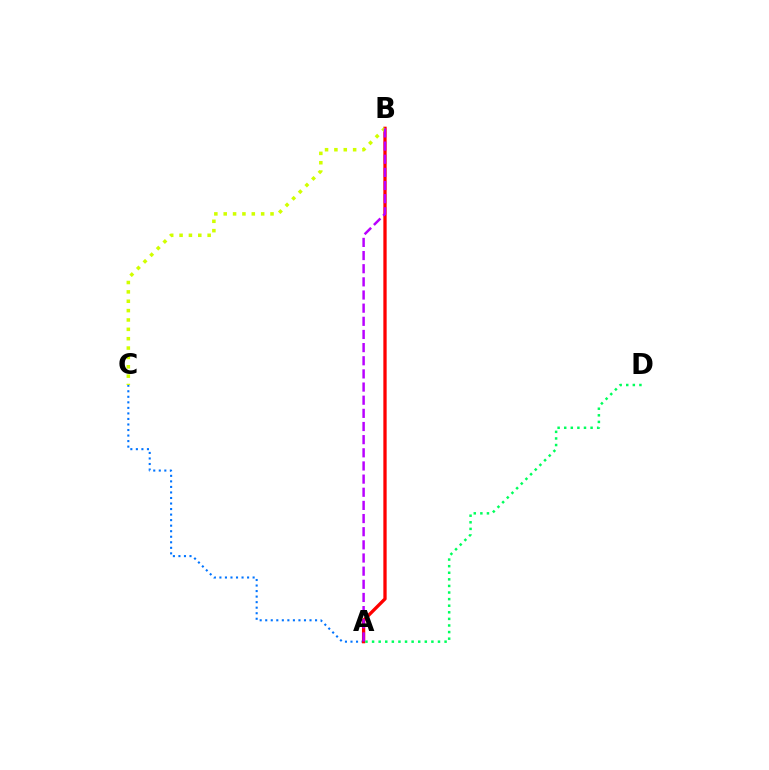{('A', 'C'): [{'color': '#0074ff', 'line_style': 'dotted', 'thickness': 1.5}], ('A', 'B'): [{'color': '#ff0000', 'line_style': 'solid', 'thickness': 2.37}, {'color': '#b900ff', 'line_style': 'dashed', 'thickness': 1.79}], ('B', 'C'): [{'color': '#d1ff00', 'line_style': 'dotted', 'thickness': 2.54}], ('A', 'D'): [{'color': '#00ff5c', 'line_style': 'dotted', 'thickness': 1.79}]}